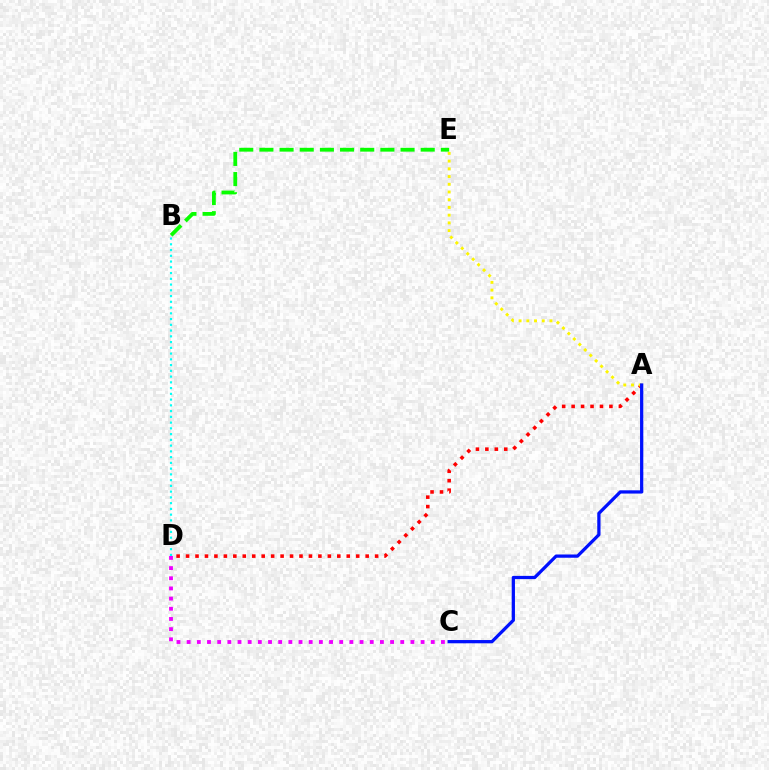{('B', 'D'): [{'color': '#00fff6', 'line_style': 'dotted', 'thickness': 1.56}], ('B', 'E'): [{'color': '#08ff00', 'line_style': 'dashed', 'thickness': 2.74}], ('A', 'D'): [{'color': '#ff0000', 'line_style': 'dotted', 'thickness': 2.57}], ('C', 'D'): [{'color': '#ee00ff', 'line_style': 'dotted', 'thickness': 2.76}], ('A', 'E'): [{'color': '#fcf500', 'line_style': 'dotted', 'thickness': 2.1}], ('A', 'C'): [{'color': '#0010ff', 'line_style': 'solid', 'thickness': 2.34}]}